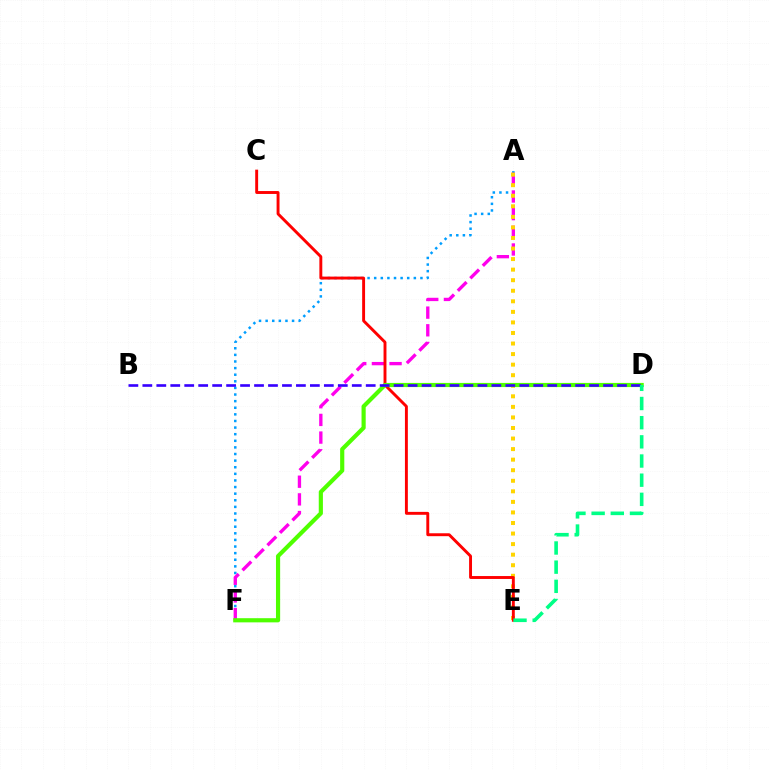{('A', 'F'): [{'color': '#009eff', 'line_style': 'dotted', 'thickness': 1.8}, {'color': '#ff00ed', 'line_style': 'dashed', 'thickness': 2.4}], ('A', 'E'): [{'color': '#ffd500', 'line_style': 'dotted', 'thickness': 2.87}], ('C', 'E'): [{'color': '#ff0000', 'line_style': 'solid', 'thickness': 2.1}], ('D', 'F'): [{'color': '#4fff00', 'line_style': 'solid', 'thickness': 3.0}], ('B', 'D'): [{'color': '#3700ff', 'line_style': 'dashed', 'thickness': 1.9}], ('D', 'E'): [{'color': '#00ff86', 'line_style': 'dashed', 'thickness': 2.6}]}